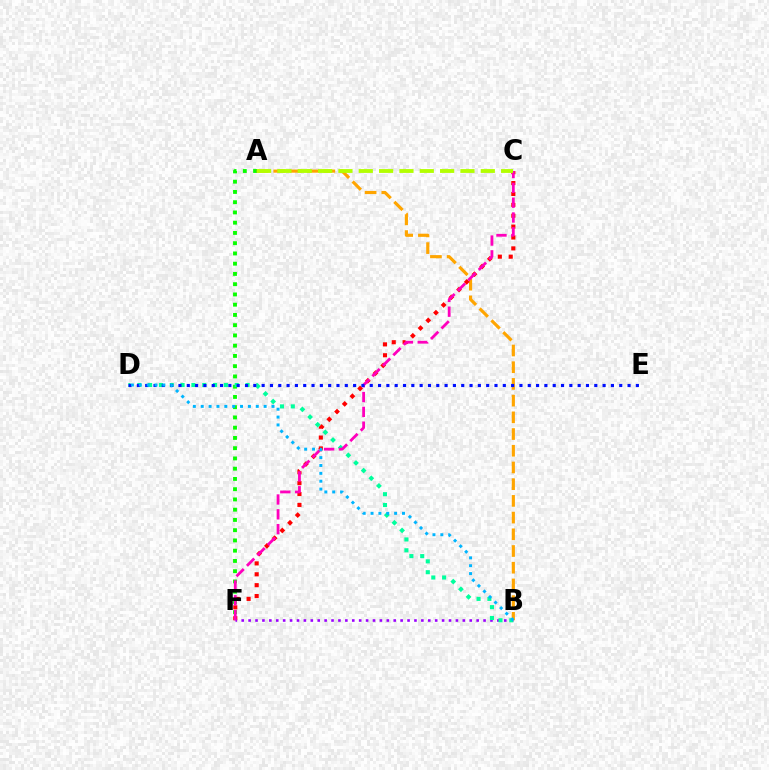{('A', 'F'): [{'color': '#08ff00', 'line_style': 'dotted', 'thickness': 2.78}], ('A', 'B'): [{'color': '#ffa500', 'line_style': 'dashed', 'thickness': 2.27}], ('C', 'F'): [{'color': '#ff0000', 'line_style': 'dotted', 'thickness': 2.96}, {'color': '#ff00bd', 'line_style': 'dashed', 'thickness': 2.01}], ('B', 'F'): [{'color': '#9b00ff', 'line_style': 'dotted', 'thickness': 1.88}], ('B', 'D'): [{'color': '#00ff9d', 'line_style': 'dotted', 'thickness': 2.94}, {'color': '#00b5ff', 'line_style': 'dotted', 'thickness': 2.14}], ('D', 'E'): [{'color': '#0010ff', 'line_style': 'dotted', 'thickness': 2.26}], ('A', 'C'): [{'color': '#b3ff00', 'line_style': 'dashed', 'thickness': 2.76}]}